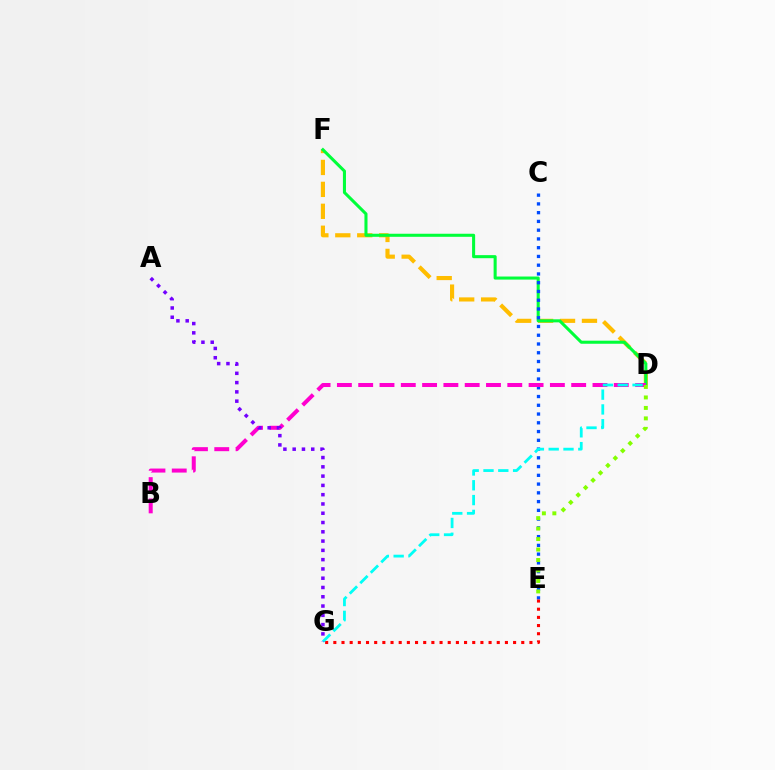{('D', 'F'): [{'color': '#ffbd00', 'line_style': 'dashed', 'thickness': 2.98}, {'color': '#00ff39', 'line_style': 'solid', 'thickness': 2.2}], ('C', 'E'): [{'color': '#004bff', 'line_style': 'dotted', 'thickness': 2.38}], ('E', 'G'): [{'color': '#ff0000', 'line_style': 'dotted', 'thickness': 2.22}], ('B', 'D'): [{'color': '#ff00cf', 'line_style': 'dashed', 'thickness': 2.89}], ('D', 'G'): [{'color': '#00fff6', 'line_style': 'dashed', 'thickness': 2.01}], ('A', 'G'): [{'color': '#7200ff', 'line_style': 'dotted', 'thickness': 2.52}], ('D', 'E'): [{'color': '#84ff00', 'line_style': 'dotted', 'thickness': 2.85}]}